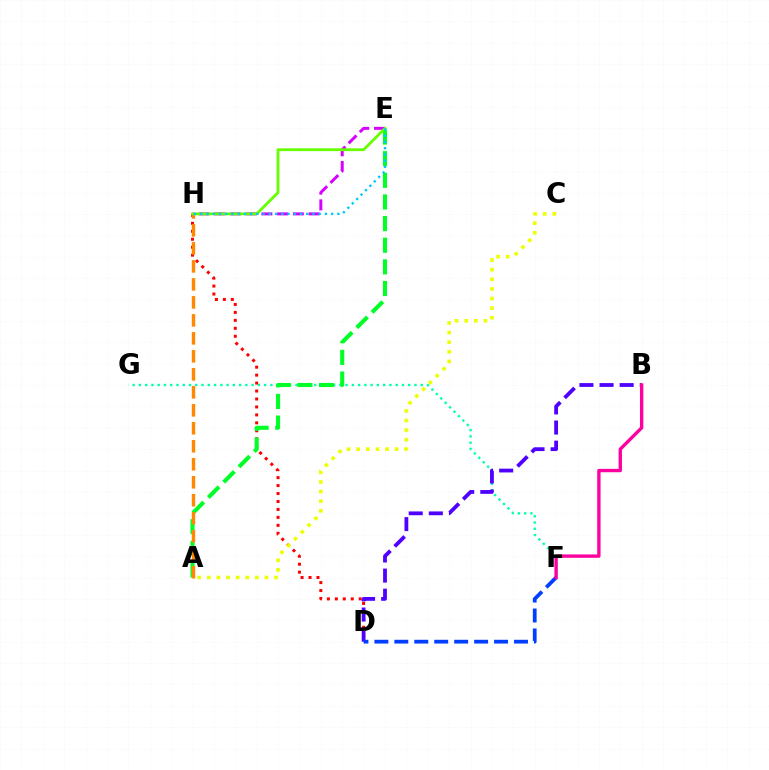{('F', 'G'): [{'color': '#00ffaf', 'line_style': 'dotted', 'thickness': 1.7}], ('D', 'H'): [{'color': '#ff0000', 'line_style': 'dotted', 'thickness': 2.16}], ('B', 'D'): [{'color': '#4f00ff', 'line_style': 'dashed', 'thickness': 2.73}], ('A', 'E'): [{'color': '#00ff27', 'line_style': 'dashed', 'thickness': 2.94}], ('A', 'H'): [{'color': '#ff8800', 'line_style': 'dashed', 'thickness': 2.44}], ('E', 'H'): [{'color': '#d600ff', 'line_style': 'dashed', 'thickness': 2.14}, {'color': '#66ff00', 'line_style': 'solid', 'thickness': 2.01}, {'color': '#00c7ff', 'line_style': 'dotted', 'thickness': 1.69}], ('A', 'C'): [{'color': '#eeff00', 'line_style': 'dotted', 'thickness': 2.61}], ('D', 'F'): [{'color': '#003fff', 'line_style': 'dashed', 'thickness': 2.71}], ('B', 'F'): [{'color': '#ff00a0', 'line_style': 'solid', 'thickness': 2.42}]}